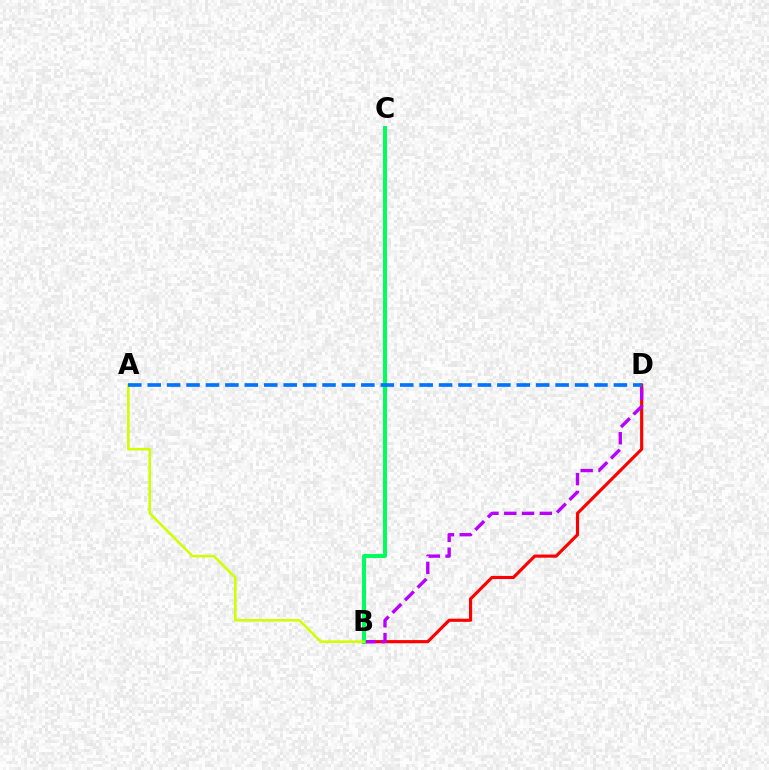{('B', 'D'): [{'color': '#ff0000', 'line_style': 'solid', 'thickness': 2.26}, {'color': '#b900ff', 'line_style': 'dashed', 'thickness': 2.42}], ('B', 'C'): [{'color': '#00ff5c', 'line_style': 'solid', 'thickness': 2.87}], ('A', 'B'): [{'color': '#d1ff00', 'line_style': 'solid', 'thickness': 1.85}], ('A', 'D'): [{'color': '#0074ff', 'line_style': 'dashed', 'thickness': 2.64}]}